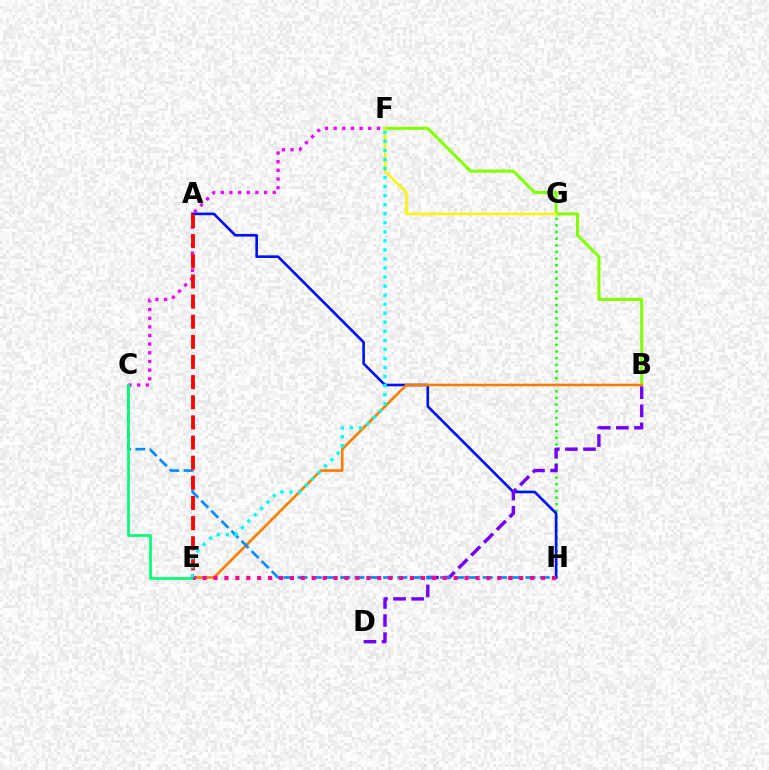{('C', 'F'): [{'color': '#ee00ff', 'line_style': 'dotted', 'thickness': 2.35}], ('G', 'H'): [{'color': '#08ff00', 'line_style': 'dotted', 'thickness': 1.8}], ('B', 'F'): [{'color': '#84ff00', 'line_style': 'solid', 'thickness': 2.21}], ('A', 'H'): [{'color': '#0010ff', 'line_style': 'solid', 'thickness': 1.89}], ('B', 'E'): [{'color': '#ff7c00', 'line_style': 'solid', 'thickness': 1.88}], ('B', 'D'): [{'color': '#7200ff', 'line_style': 'dashed', 'thickness': 2.46}], ('C', 'H'): [{'color': '#008cff', 'line_style': 'dashed', 'thickness': 1.94}], ('C', 'E'): [{'color': '#00ff74', 'line_style': 'solid', 'thickness': 1.95}], ('A', 'E'): [{'color': '#ff0000', 'line_style': 'dashed', 'thickness': 2.74}], ('E', 'H'): [{'color': '#ff0094', 'line_style': 'dotted', 'thickness': 2.97}], ('F', 'G'): [{'color': '#fcf500', 'line_style': 'solid', 'thickness': 1.84}], ('E', 'F'): [{'color': '#00fff6', 'line_style': 'dotted', 'thickness': 2.46}]}